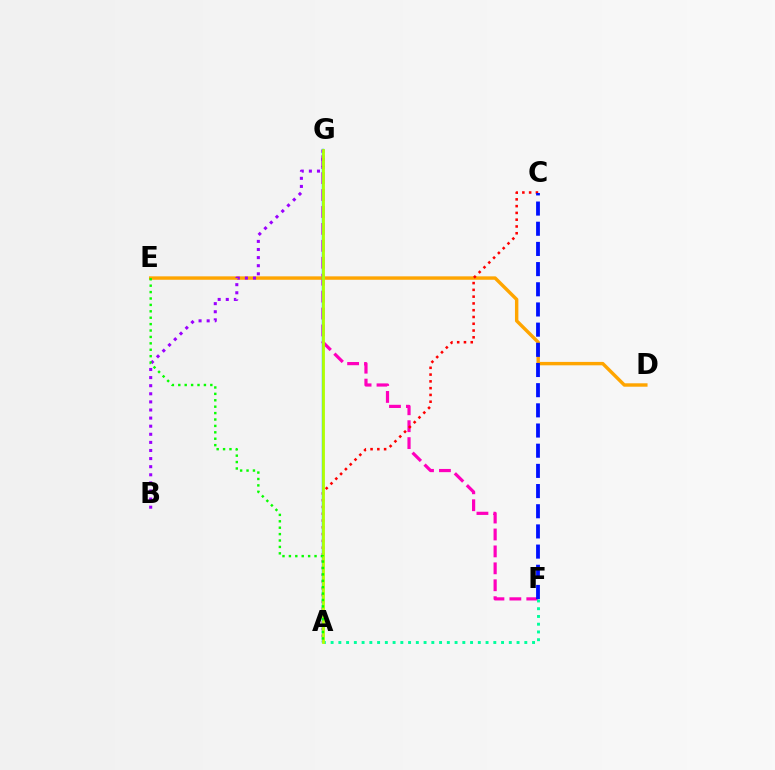{('F', 'G'): [{'color': '#ff00bd', 'line_style': 'dashed', 'thickness': 2.3}], ('D', 'E'): [{'color': '#ffa500', 'line_style': 'solid', 'thickness': 2.46}], ('A', 'C'): [{'color': '#ff0000', 'line_style': 'dotted', 'thickness': 1.84}], ('A', 'G'): [{'color': '#00b5ff', 'line_style': 'solid', 'thickness': 1.74}, {'color': '#b3ff00', 'line_style': 'solid', 'thickness': 2.0}], ('B', 'G'): [{'color': '#9b00ff', 'line_style': 'dotted', 'thickness': 2.2}], ('A', 'F'): [{'color': '#00ff9d', 'line_style': 'dotted', 'thickness': 2.11}], ('C', 'F'): [{'color': '#0010ff', 'line_style': 'dashed', 'thickness': 2.74}], ('A', 'E'): [{'color': '#08ff00', 'line_style': 'dotted', 'thickness': 1.74}]}